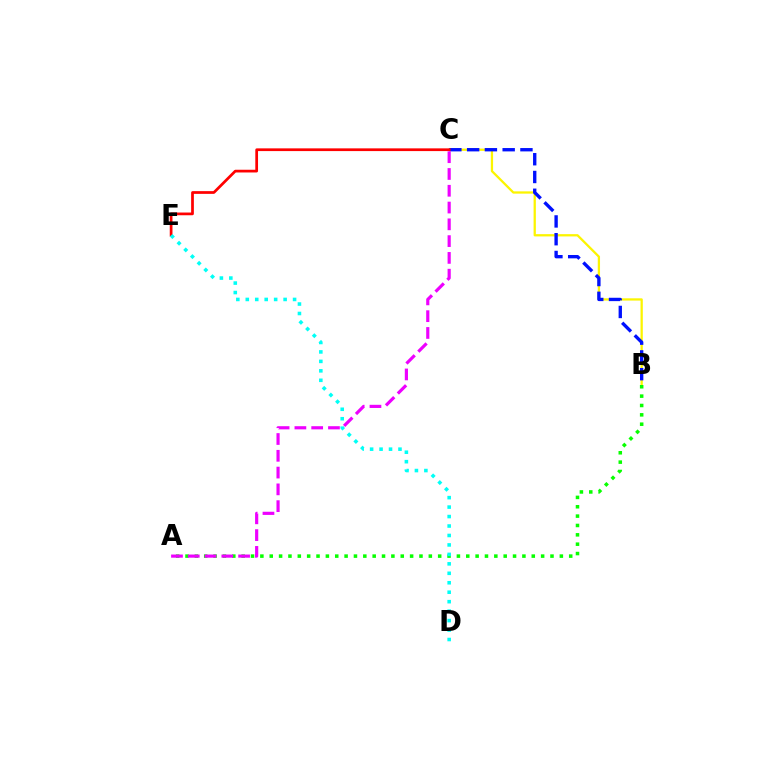{('B', 'C'): [{'color': '#fcf500', 'line_style': 'solid', 'thickness': 1.64}, {'color': '#0010ff', 'line_style': 'dashed', 'thickness': 2.41}], ('C', 'E'): [{'color': '#ff0000', 'line_style': 'solid', 'thickness': 1.96}], ('A', 'B'): [{'color': '#08ff00', 'line_style': 'dotted', 'thickness': 2.54}], ('D', 'E'): [{'color': '#00fff6', 'line_style': 'dotted', 'thickness': 2.57}], ('A', 'C'): [{'color': '#ee00ff', 'line_style': 'dashed', 'thickness': 2.28}]}